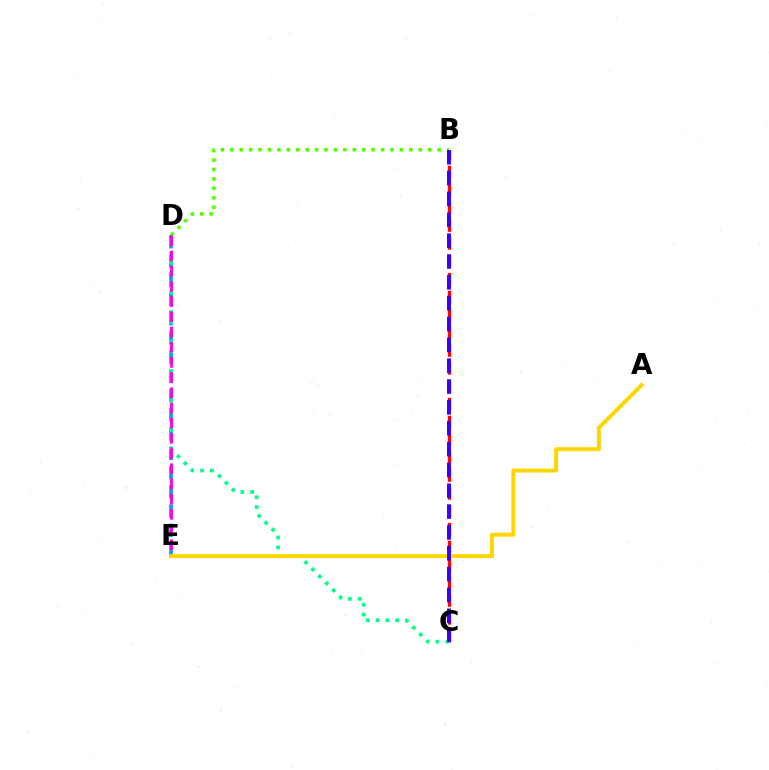{('D', 'E'): [{'color': '#009eff', 'line_style': 'dashed', 'thickness': 2.61}, {'color': '#ff00ed', 'line_style': 'dashed', 'thickness': 2.06}], ('B', 'D'): [{'color': '#4fff00', 'line_style': 'dotted', 'thickness': 2.56}], ('B', 'C'): [{'color': '#ff0000', 'line_style': 'dashed', 'thickness': 2.43}, {'color': '#3700ff', 'line_style': 'dashed', 'thickness': 2.83}], ('C', 'D'): [{'color': '#00ff86', 'line_style': 'dotted', 'thickness': 2.67}], ('A', 'E'): [{'color': '#ffd500', 'line_style': 'solid', 'thickness': 2.85}]}